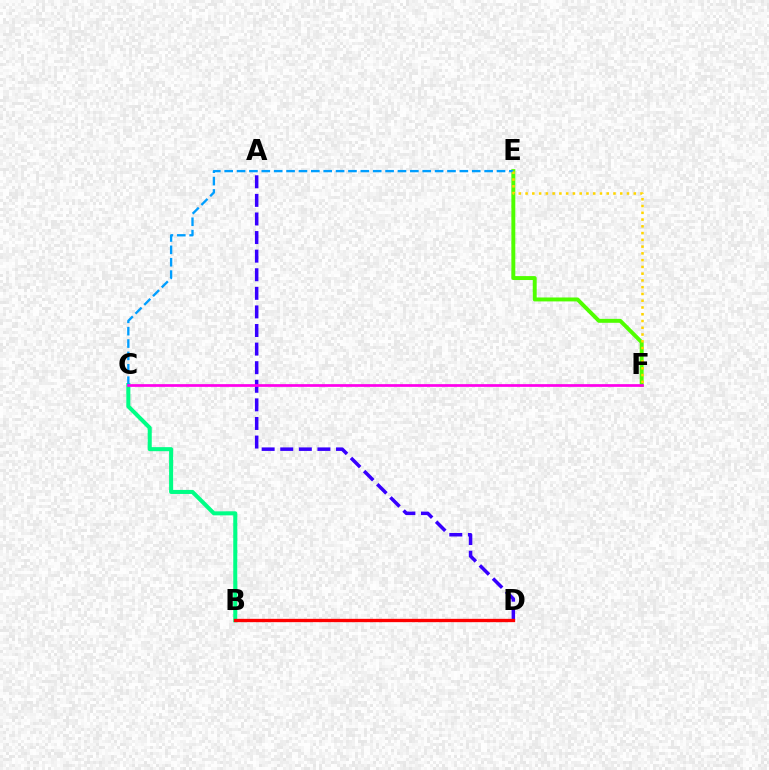{('E', 'F'): [{'color': '#4fff00', 'line_style': 'solid', 'thickness': 2.83}, {'color': '#ffd500', 'line_style': 'dotted', 'thickness': 1.84}], ('B', 'C'): [{'color': '#00ff86', 'line_style': 'solid', 'thickness': 2.91}], ('C', 'E'): [{'color': '#009eff', 'line_style': 'dashed', 'thickness': 1.68}], ('A', 'D'): [{'color': '#3700ff', 'line_style': 'dashed', 'thickness': 2.53}], ('C', 'F'): [{'color': '#ff00ed', 'line_style': 'solid', 'thickness': 1.96}], ('B', 'D'): [{'color': '#ff0000', 'line_style': 'solid', 'thickness': 2.4}]}